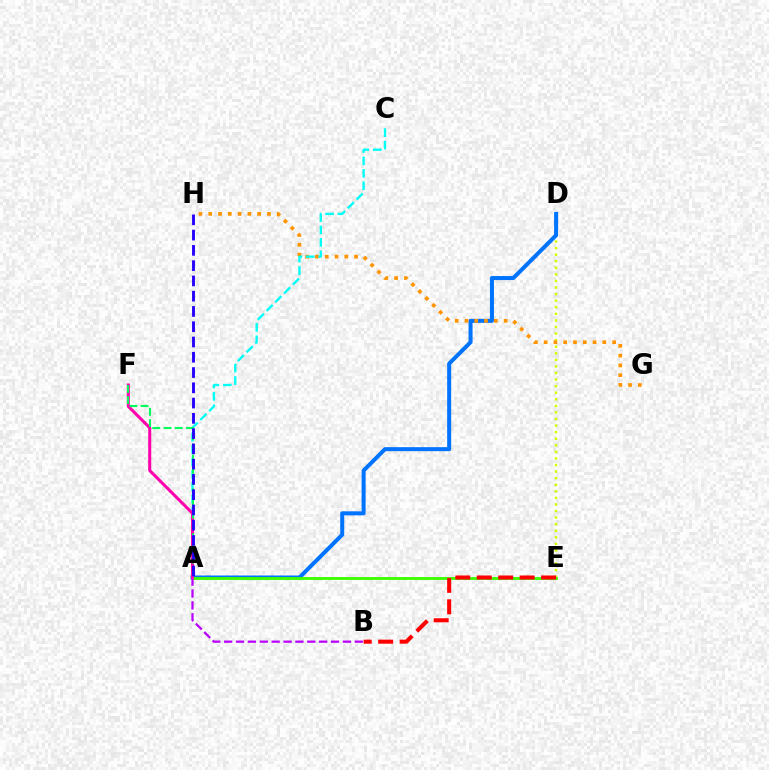{('D', 'E'): [{'color': '#d1ff00', 'line_style': 'dotted', 'thickness': 1.79}], ('A', 'D'): [{'color': '#0074ff', 'line_style': 'solid', 'thickness': 2.89}], ('G', 'H'): [{'color': '#ff9400', 'line_style': 'dotted', 'thickness': 2.66}], ('A', 'E'): [{'color': '#3dff00', 'line_style': 'solid', 'thickness': 2.06}], ('B', 'E'): [{'color': '#ff0000', 'line_style': 'dashed', 'thickness': 2.92}], ('A', 'C'): [{'color': '#00fff6', 'line_style': 'dashed', 'thickness': 1.69}], ('A', 'B'): [{'color': '#b900ff', 'line_style': 'dashed', 'thickness': 1.61}], ('A', 'F'): [{'color': '#ff00ac', 'line_style': 'solid', 'thickness': 2.18}, {'color': '#00ff5c', 'line_style': 'dashed', 'thickness': 1.52}], ('A', 'H'): [{'color': '#2500ff', 'line_style': 'dashed', 'thickness': 2.07}]}